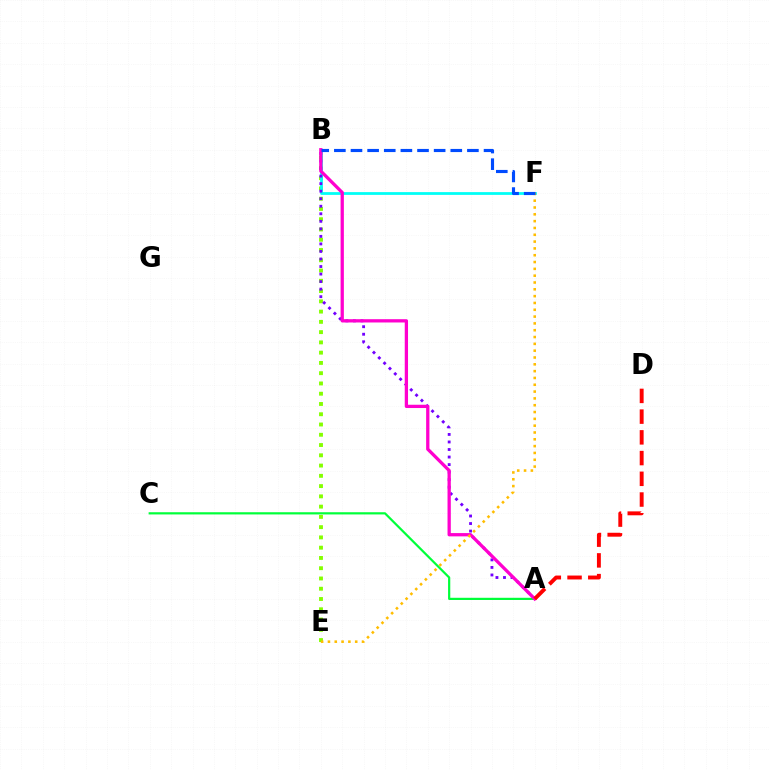{('B', 'E'): [{'color': '#84ff00', 'line_style': 'dotted', 'thickness': 2.79}], ('B', 'F'): [{'color': '#00fff6', 'line_style': 'solid', 'thickness': 1.99}, {'color': '#004bff', 'line_style': 'dashed', 'thickness': 2.26}], ('A', 'B'): [{'color': '#7200ff', 'line_style': 'dotted', 'thickness': 2.05}, {'color': '#ff00cf', 'line_style': 'solid', 'thickness': 2.36}], ('A', 'C'): [{'color': '#00ff39', 'line_style': 'solid', 'thickness': 1.59}], ('A', 'D'): [{'color': '#ff0000', 'line_style': 'dashed', 'thickness': 2.82}], ('E', 'F'): [{'color': '#ffbd00', 'line_style': 'dotted', 'thickness': 1.85}]}